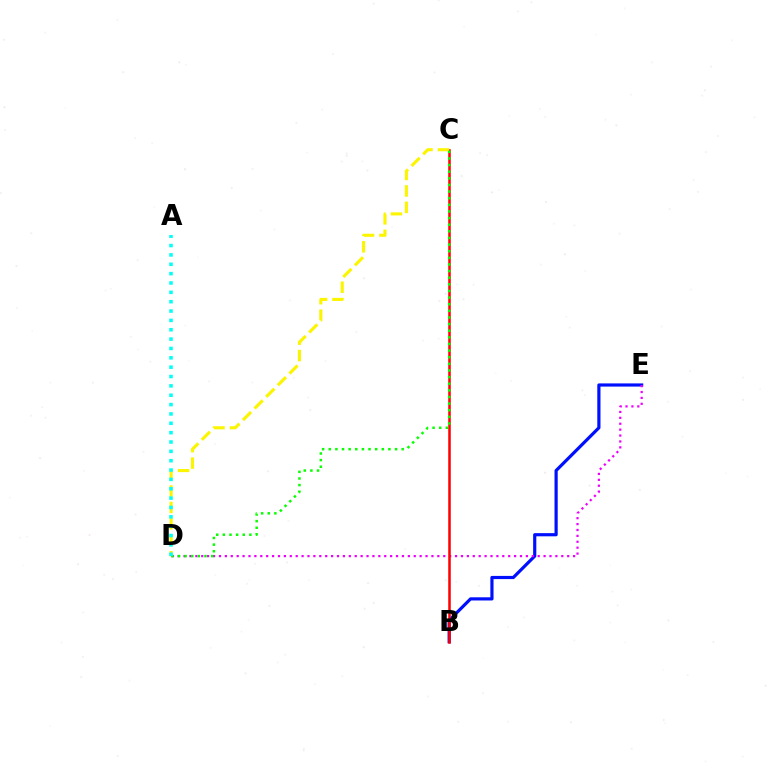{('B', 'E'): [{'color': '#0010ff', 'line_style': 'solid', 'thickness': 2.29}], ('D', 'E'): [{'color': '#ee00ff', 'line_style': 'dotted', 'thickness': 1.6}], ('B', 'C'): [{'color': '#ff0000', 'line_style': 'solid', 'thickness': 1.81}], ('C', 'D'): [{'color': '#fcf500', 'line_style': 'dashed', 'thickness': 2.23}, {'color': '#08ff00', 'line_style': 'dotted', 'thickness': 1.8}], ('A', 'D'): [{'color': '#00fff6', 'line_style': 'dotted', 'thickness': 2.54}]}